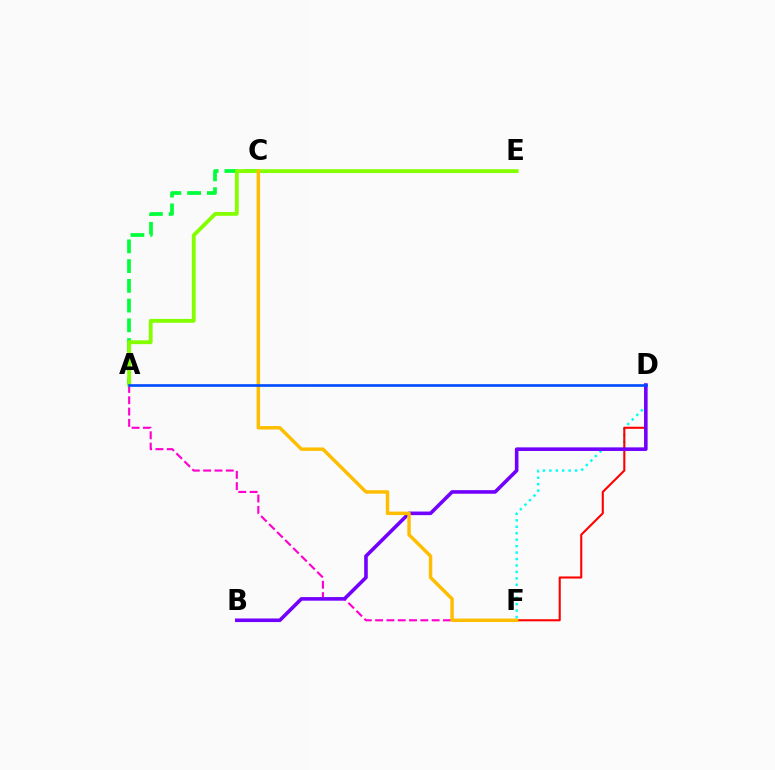{('D', 'F'): [{'color': '#00fff6', 'line_style': 'dotted', 'thickness': 1.75}, {'color': '#ff0000', 'line_style': 'solid', 'thickness': 1.51}], ('A', 'F'): [{'color': '#ff00cf', 'line_style': 'dashed', 'thickness': 1.54}], ('A', 'C'): [{'color': '#00ff39', 'line_style': 'dashed', 'thickness': 2.68}], ('B', 'D'): [{'color': '#7200ff', 'line_style': 'solid', 'thickness': 2.59}], ('A', 'E'): [{'color': '#84ff00', 'line_style': 'solid', 'thickness': 2.77}], ('C', 'F'): [{'color': '#ffbd00', 'line_style': 'solid', 'thickness': 2.47}], ('A', 'D'): [{'color': '#004bff', 'line_style': 'solid', 'thickness': 1.9}]}